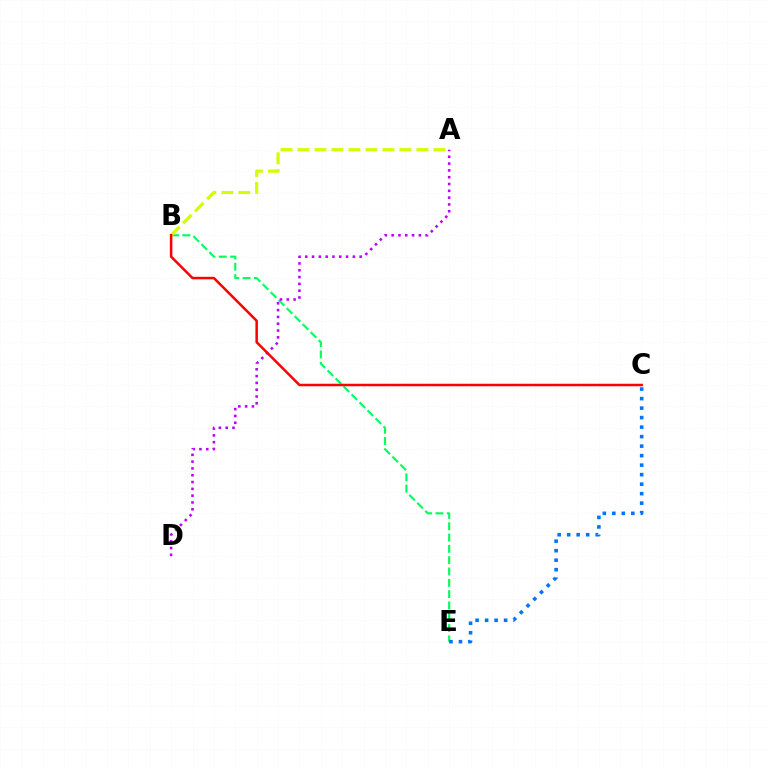{('B', 'E'): [{'color': '#00ff5c', 'line_style': 'dashed', 'thickness': 1.54}], ('A', 'B'): [{'color': '#d1ff00', 'line_style': 'dashed', 'thickness': 2.31}], ('A', 'D'): [{'color': '#b900ff', 'line_style': 'dotted', 'thickness': 1.85}], ('B', 'C'): [{'color': '#ff0000', 'line_style': 'solid', 'thickness': 1.81}], ('C', 'E'): [{'color': '#0074ff', 'line_style': 'dotted', 'thickness': 2.58}]}